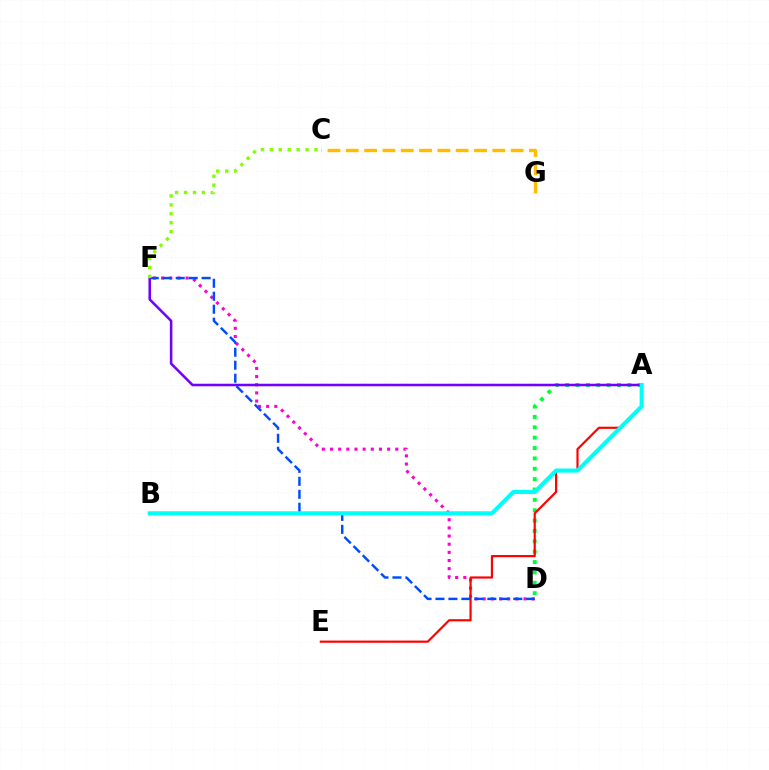{('D', 'F'): [{'color': '#ff00cf', 'line_style': 'dotted', 'thickness': 2.22}, {'color': '#004bff', 'line_style': 'dashed', 'thickness': 1.76}], ('A', 'D'): [{'color': '#00ff39', 'line_style': 'dotted', 'thickness': 2.82}], ('A', 'E'): [{'color': '#ff0000', 'line_style': 'solid', 'thickness': 1.57}], ('C', 'G'): [{'color': '#ffbd00', 'line_style': 'dashed', 'thickness': 2.49}], ('A', 'F'): [{'color': '#7200ff', 'line_style': 'solid', 'thickness': 1.83}], ('A', 'B'): [{'color': '#00fff6', 'line_style': 'solid', 'thickness': 2.96}], ('C', 'F'): [{'color': '#84ff00', 'line_style': 'dotted', 'thickness': 2.43}]}